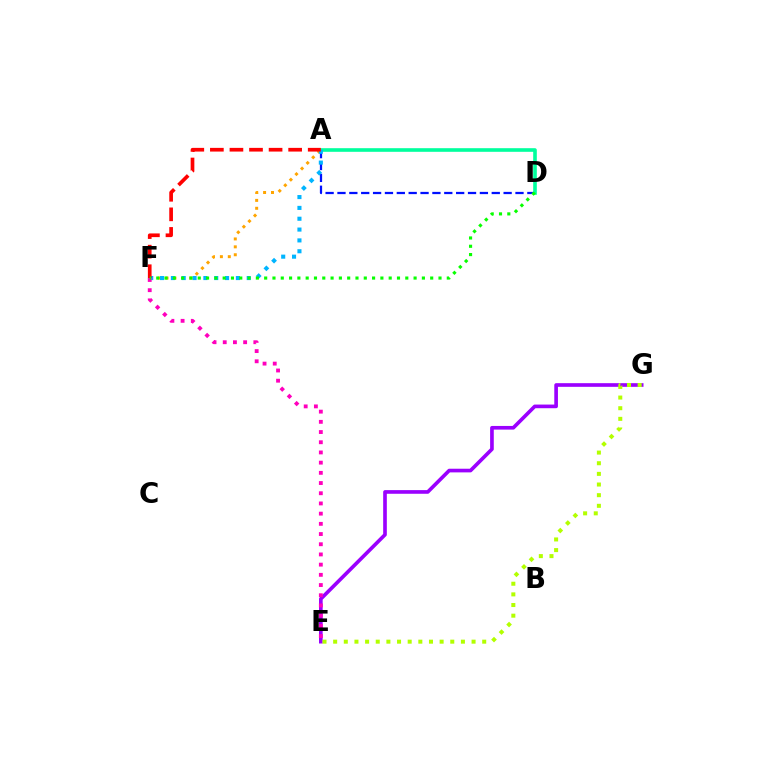{('A', 'F'): [{'color': '#ffa500', 'line_style': 'dotted', 'thickness': 2.15}, {'color': '#00b5ff', 'line_style': 'dotted', 'thickness': 2.94}, {'color': '#ff0000', 'line_style': 'dashed', 'thickness': 2.66}], ('E', 'G'): [{'color': '#9b00ff', 'line_style': 'solid', 'thickness': 2.63}, {'color': '#b3ff00', 'line_style': 'dotted', 'thickness': 2.89}], ('A', 'D'): [{'color': '#0010ff', 'line_style': 'dashed', 'thickness': 1.61}, {'color': '#00ff9d', 'line_style': 'solid', 'thickness': 2.6}], ('E', 'F'): [{'color': '#ff00bd', 'line_style': 'dotted', 'thickness': 2.77}], ('D', 'F'): [{'color': '#08ff00', 'line_style': 'dotted', 'thickness': 2.26}]}